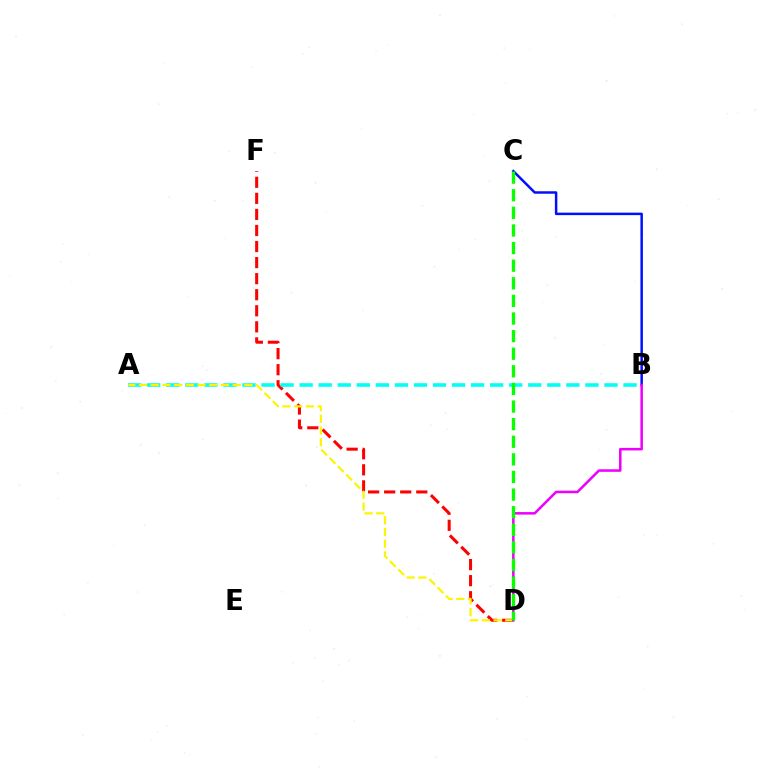{('D', 'F'): [{'color': '#ff0000', 'line_style': 'dashed', 'thickness': 2.18}], ('B', 'C'): [{'color': '#0010ff', 'line_style': 'solid', 'thickness': 1.79}], ('A', 'B'): [{'color': '#00fff6', 'line_style': 'dashed', 'thickness': 2.59}], ('A', 'D'): [{'color': '#fcf500', 'line_style': 'dashed', 'thickness': 1.59}], ('B', 'D'): [{'color': '#ee00ff', 'line_style': 'solid', 'thickness': 1.82}], ('C', 'D'): [{'color': '#08ff00', 'line_style': 'dashed', 'thickness': 2.39}]}